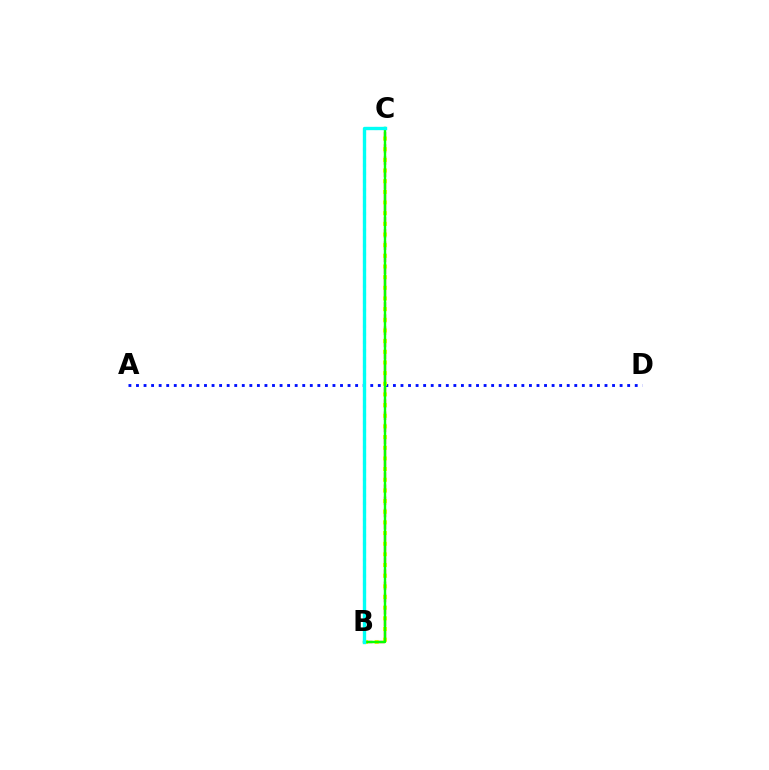{('B', 'C'): [{'color': '#ee00ff', 'line_style': 'dotted', 'thickness': 2.19}, {'color': '#ff0000', 'line_style': 'dashed', 'thickness': 1.65}, {'color': '#fcf500', 'line_style': 'dotted', 'thickness': 2.9}, {'color': '#08ff00', 'line_style': 'solid', 'thickness': 1.75}, {'color': '#00fff6', 'line_style': 'solid', 'thickness': 2.41}], ('A', 'D'): [{'color': '#0010ff', 'line_style': 'dotted', 'thickness': 2.05}]}